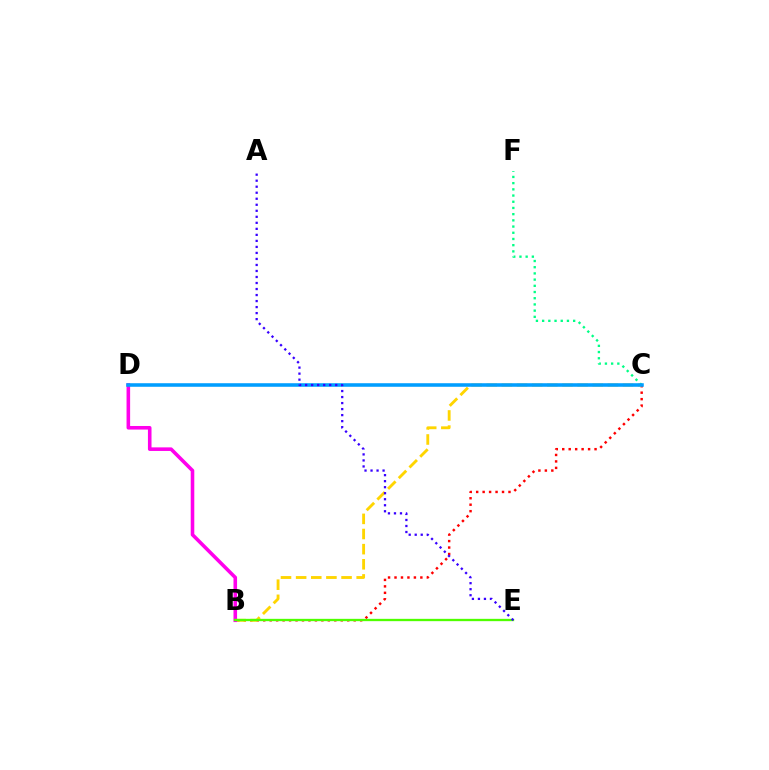{('B', 'C'): [{'color': '#ff0000', 'line_style': 'dotted', 'thickness': 1.76}, {'color': '#ffd500', 'line_style': 'dashed', 'thickness': 2.06}], ('B', 'D'): [{'color': '#ff00ed', 'line_style': 'solid', 'thickness': 2.58}], ('B', 'E'): [{'color': '#4fff00', 'line_style': 'solid', 'thickness': 1.67}], ('C', 'F'): [{'color': '#00ff86', 'line_style': 'dotted', 'thickness': 1.69}], ('C', 'D'): [{'color': '#009eff', 'line_style': 'solid', 'thickness': 2.56}], ('A', 'E'): [{'color': '#3700ff', 'line_style': 'dotted', 'thickness': 1.64}]}